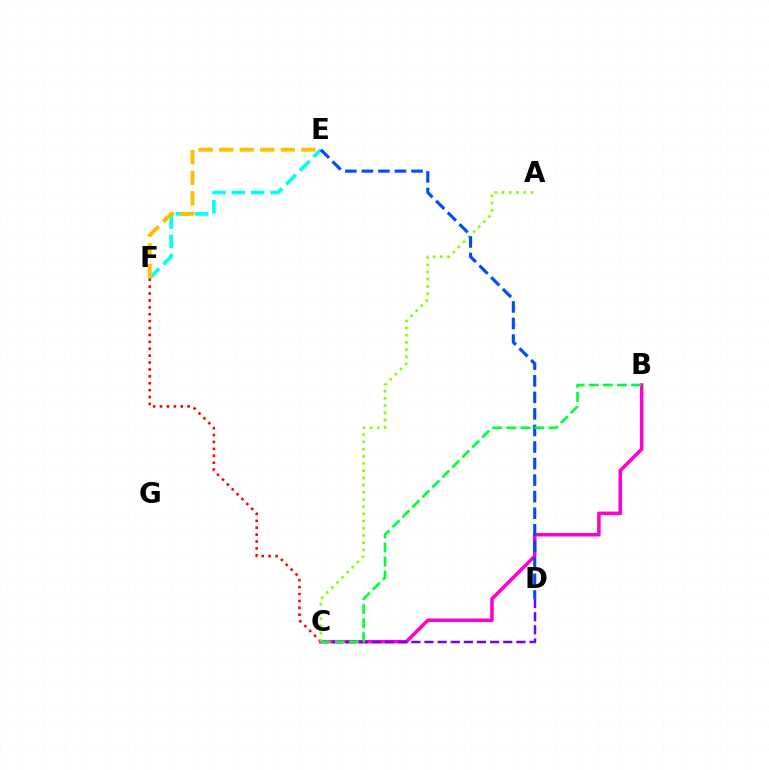{('E', 'F'): [{'color': '#00fff6', 'line_style': 'dashed', 'thickness': 2.63}, {'color': '#ffbd00', 'line_style': 'dashed', 'thickness': 2.79}], ('B', 'C'): [{'color': '#ff00cf', 'line_style': 'solid', 'thickness': 2.54}, {'color': '#00ff39', 'line_style': 'dashed', 'thickness': 1.92}], ('C', 'F'): [{'color': '#ff0000', 'line_style': 'dotted', 'thickness': 1.87}], ('A', 'C'): [{'color': '#84ff00', 'line_style': 'dotted', 'thickness': 1.96}], ('C', 'D'): [{'color': '#7200ff', 'line_style': 'dashed', 'thickness': 1.78}], ('D', 'E'): [{'color': '#004bff', 'line_style': 'dashed', 'thickness': 2.25}]}